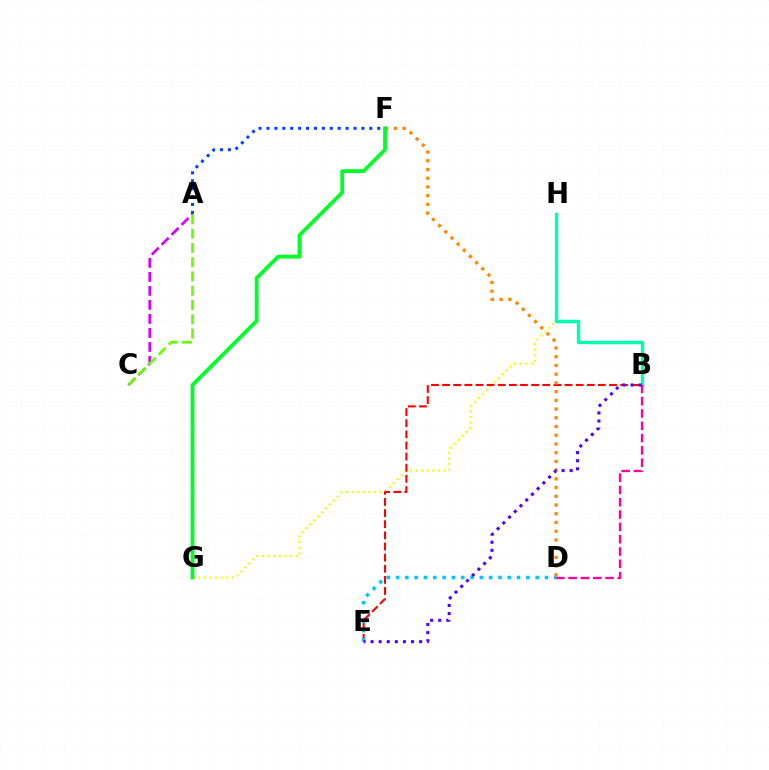{('A', 'C'): [{'color': '#d600ff', 'line_style': 'dashed', 'thickness': 1.9}, {'color': '#66ff00', 'line_style': 'dashed', 'thickness': 1.94}], ('A', 'F'): [{'color': '#003fff', 'line_style': 'dotted', 'thickness': 2.15}], ('G', 'H'): [{'color': '#eeff00', 'line_style': 'dotted', 'thickness': 1.52}], ('B', 'E'): [{'color': '#ff0000', 'line_style': 'dashed', 'thickness': 1.51}, {'color': '#4f00ff', 'line_style': 'dotted', 'thickness': 2.2}], ('B', 'H'): [{'color': '#00ffaf', 'line_style': 'solid', 'thickness': 2.44}], ('B', 'D'): [{'color': '#ff00a0', 'line_style': 'dashed', 'thickness': 1.67}], ('D', 'F'): [{'color': '#ff8800', 'line_style': 'dotted', 'thickness': 2.37}], ('D', 'E'): [{'color': '#00c7ff', 'line_style': 'dotted', 'thickness': 2.53}], ('F', 'G'): [{'color': '#00ff27', 'line_style': 'solid', 'thickness': 2.71}]}